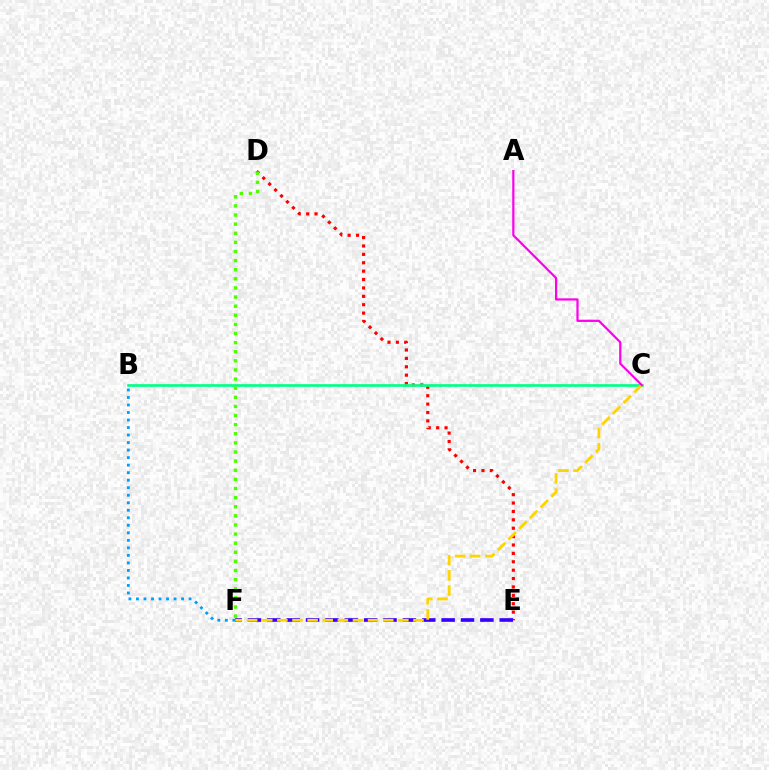{('D', 'E'): [{'color': '#ff0000', 'line_style': 'dotted', 'thickness': 2.28}], ('B', 'C'): [{'color': '#00ff86', 'line_style': 'solid', 'thickness': 1.93}], ('E', 'F'): [{'color': '#3700ff', 'line_style': 'dashed', 'thickness': 2.63}], ('B', 'F'): [{'color': '#009eff', 'line_style': 'dotted', 'thickness': 2.04}], ('C', 'F'): [{'color': '#ffd500', 'line_style': 'dashed', 'thickness': 2.05}], ('D', 'F'): [{'color': '#4fff00', 'line_style': 'dotted', 'thickness': 2.48}], ('A', 'C'): [{'color': '#ff00ed', 'line_style': 'solid', 'thickness': 1.6}]}